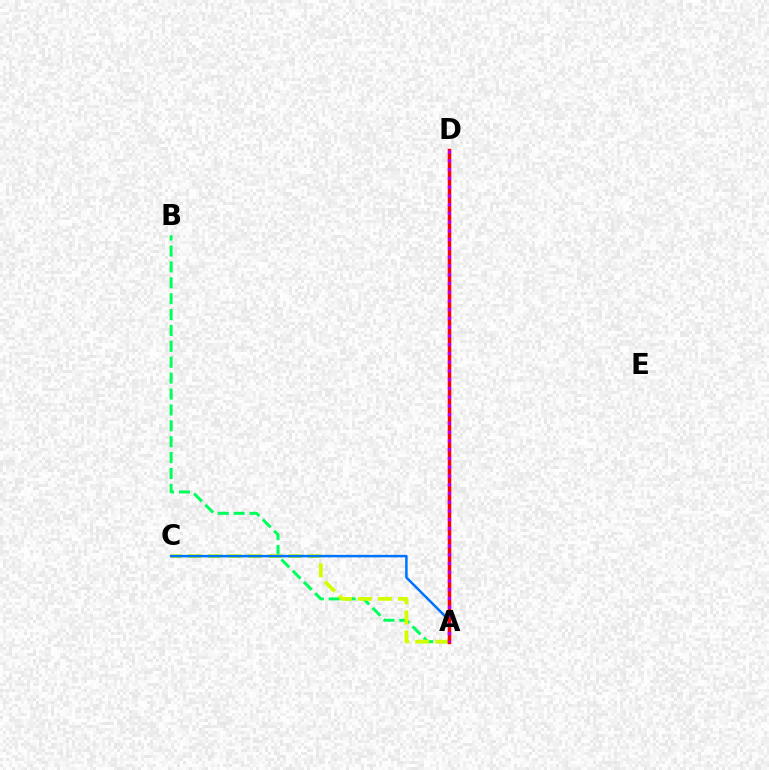{('A', 'B'): [{'color': '#00ff5c', 'line_style': 'dashed', 'thickness': 2.16}], ('A', 'C'): [{'color': '#d1ff00', 'line_style': 'dashed', 'thickness': 2.72}, {'color': '#0074ff', 'line_style': 'solid', 'thickness': 1.81}], ('A', 'D'): [{'color': '#ff0000', 'line_style': 'solid', 'thickness': 2.51}, {'color': '#b900ff', 'line_style': 'dotted', 'thickness': 2.38}]}